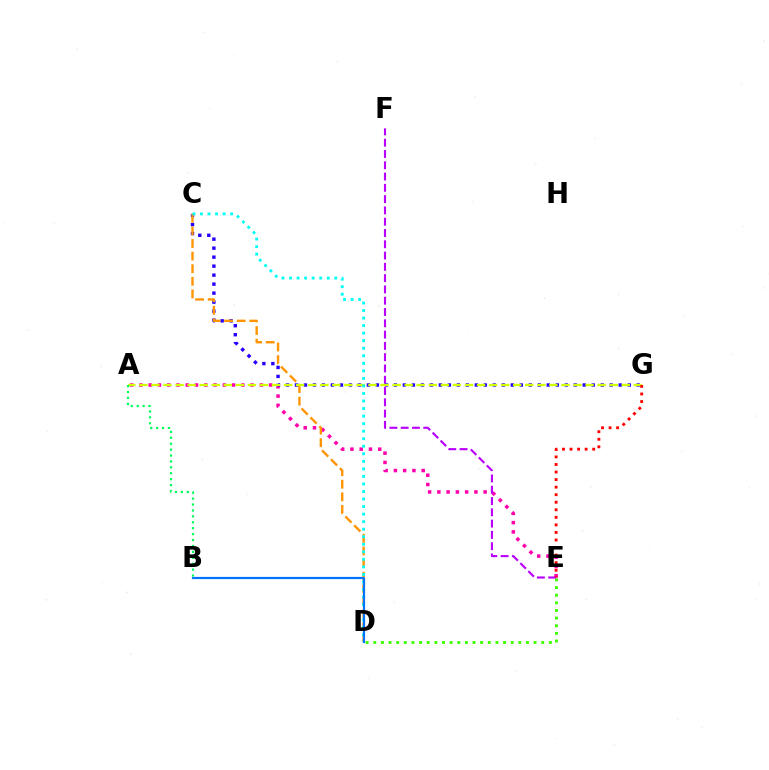{('D', 'E'): [{'color': '#3dff00', 'line_style': 'dotted', 'thickness': 2.07}], ('A', 'E'): [{'color': '#ff00ac', 'line_style': 'dotted', 'thickness': 2.52}], ('E', 'F'): [{'color': '#b900ff', 'line_style': 'dashed', 'thickness': 1.53}], ('C', 'G'): [{'color': '#2500ff', 'line_style': 'dotted', 'thickness': 2.44}], ('C', 'D'): [{'color': '#ff9400', 'line_style': 'dashed', 'thickness': 1.71}, {'color': '#00fff6', 'line_style': 'dotted', 'thickness': 2.05}], ('A', 'G'): [{'color': '#d1ff00', 'line_style': 'dashed', 'thickness': 1.64}], ('B', 'D'): [{'color': '#0074ff', 'line_style': 'solid', 'thickness': 1.59}], ('E', 'G'): [{'color': '#ff0000', 'line_style': 'dotted', 'thickness': 2.05}], ('A', 'B'): [{'color': '#00ff5c', 'line_style': 'dotted', 'thickness': 1.61}]}